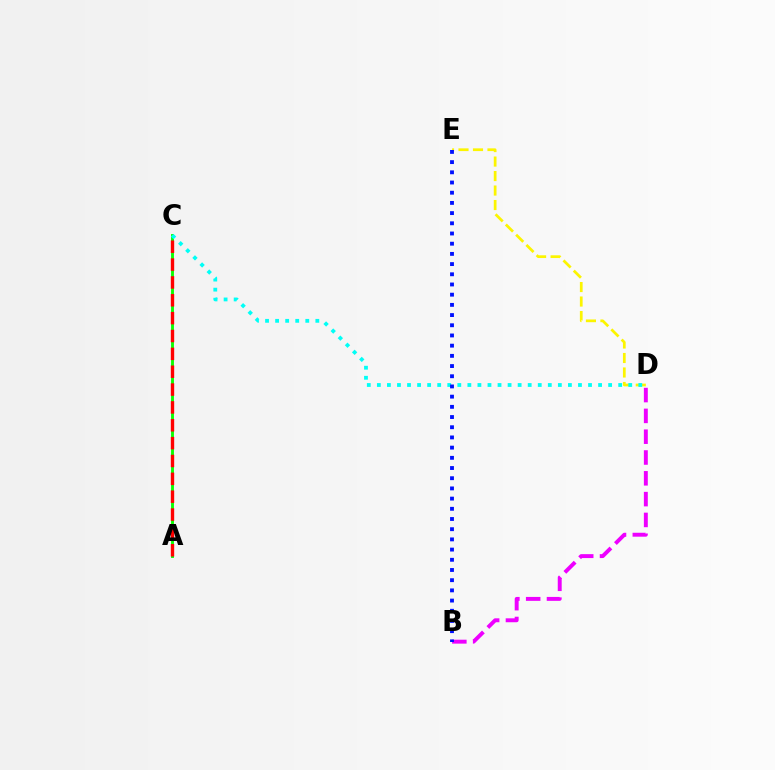{('D', 'E'): [{'color': '#fcf500', 'line_style': 'dashed', 'thickness': 1.97}], ('A', 'C'): [{'color': '#08ff00', 'line_style': 'solid', 'thickness': 2.07}, {'color': '#ff0000', 'line_style': 'dashed', 'thickness': 2.43}], ('B', 'D'): [{'color': '#ee00ff', 'line_style': 'dashed', 'thickness': 2.83}], ('C', 'D'): [{'color': '#00fff6', 'line_style': 'dotted', 'thickness': 2.73}], ('B', 'E'): [{'color': '#0010ff', 'line_style': 'dotted', 'thickness': 2.77}]}